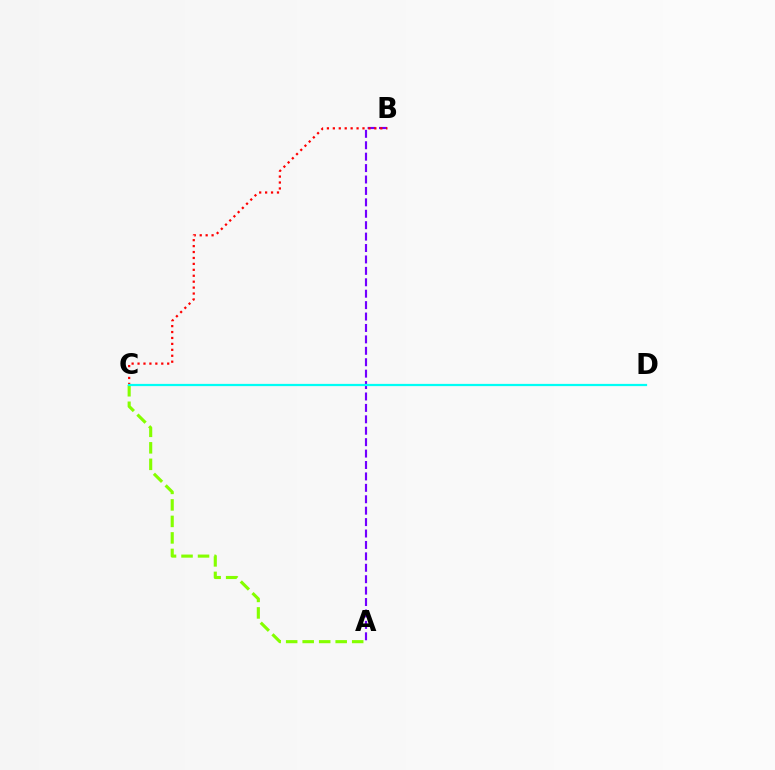{('A', 'B'): [{'color': '#7200ff', 'line_style': 'dashed', 'thickness': 1.55}], ('A', 'C'): [{'color': '#84ff00', 'line_style': 'dashed', 'thickness': 2.24}], ('B', 'C'): [{'color': '#ff0000', 'line_style': 'dotted', 'thickness': 1.61}], ('C', 'D'): [{'color': '#00fff6', 'line_style': 'solid', 'thickness': 1.61}]}